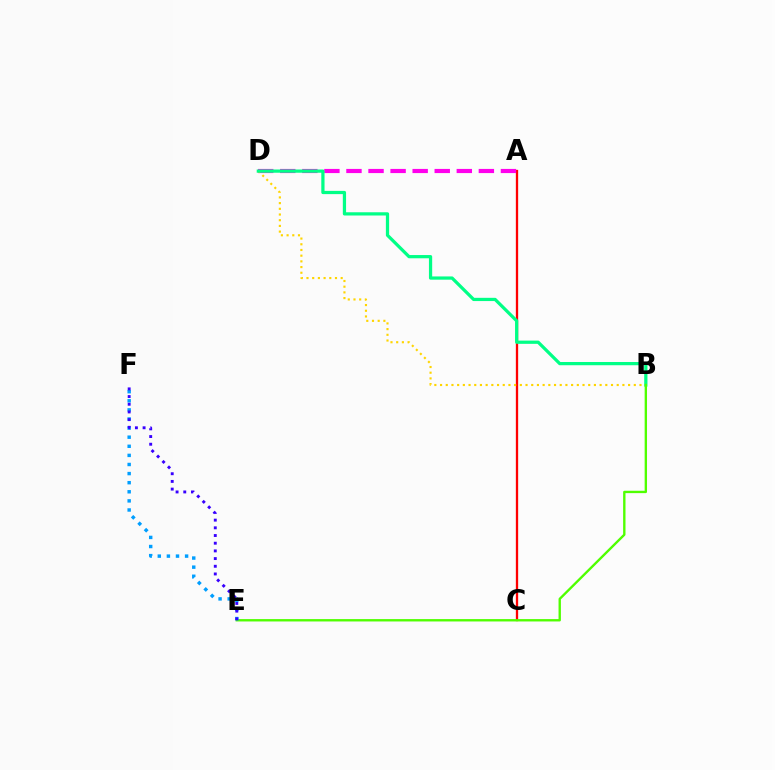{('A', 'C'): [{'color': '#ff0000', 'line_style': 'solid', 'thickness': 1.66}], ('A', 'D'): [{'color': '#ff00ed', 'line_style': 'dashed', 'thickness': 3.0}], ('B', 'D'): [{'color': '#ffd500', 'line_style': 'dotted', 'thickness': 1.55}, {'color': '#00ff86', 'line_style': 'solid', 'thickness': 2.33}], ('B', 'E'): [{'color': '#4fff00', 'line_style': 'solid', 'thickness': 1.7}], ('E', 'F'): [{'color': '#009eff', 'line_style': 'dotted', 'thickness': 2.47}, {'color': '#3700ff', 'line_style': 'dotted', 'thickness': 2.09}]}